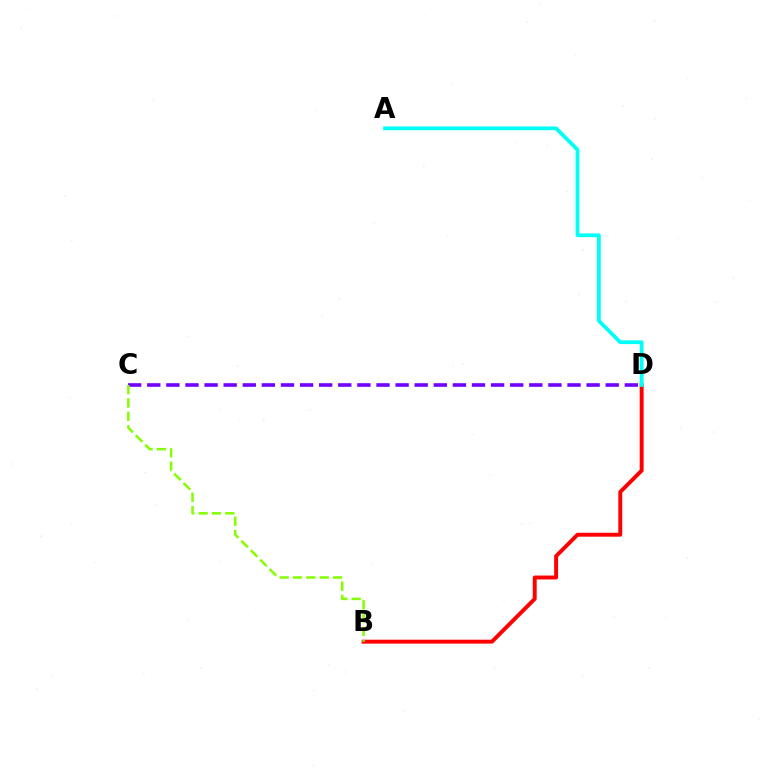{('C', 'D'): [{'color': '#7200ff', 'line_style': 'dashed', 'thickness': 2.59}], ('B', 'D'): [{'color': '#ff0000', 'line_style': 'solid', 'thickness': 2.82}], ('A', 'D'): [{'color': '#00fff6', 'line_style': 'solid', 'thickness': 2.7}], ('B', 'C'): [{'color': '#84ff00', 'line_style': 'dashed', 'thickness': 1.81}]}